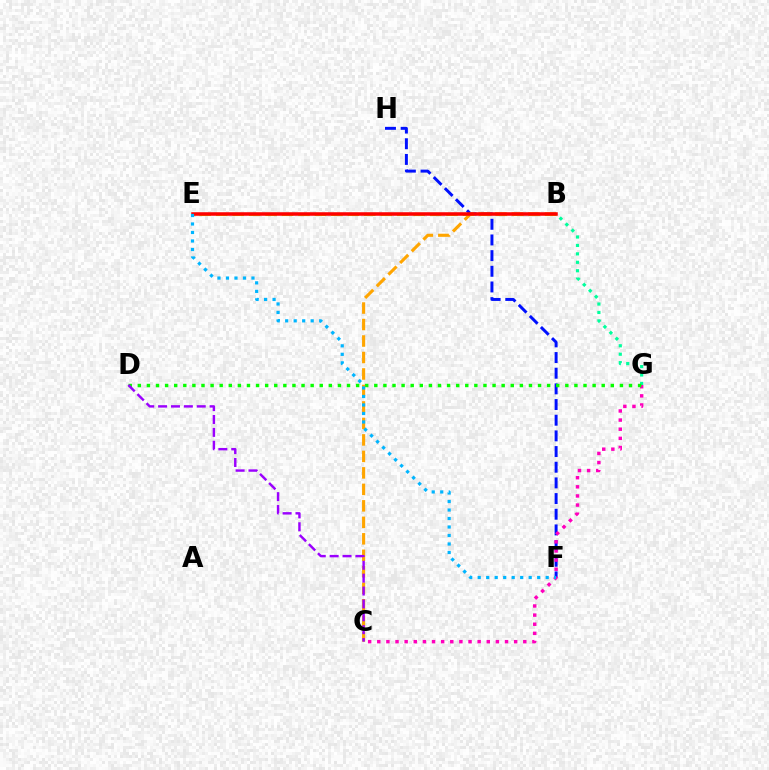{('B', 'G'): [{'color': '#00ff9d', 'line_style': 'dotted', 'thickness': 2.29}], ('F', 'H'): [{'color': '#0010ff', 'line_style': 'dashed', 'thickness': 2.13}], ('C', 'G'): [{'color': '#ff00bd', 'line_style': 'dotted', 'thickness': 2.48}], ('D', 'G'): [{'color': '#08ff00', 'line_style': 'dotted', 'thickness': 2.47}], ('B', 'E'): [{'color': '#b3ff00', 'line_style': 'dashed', 'thickness': 2.23}, {'color': '#ff0000', 'line_style': 'solid', 'thickness': 2.54}], ('B', 'C'): [{'color': '#ffa500', 'line_style': 'dashed', 'thickness': 2.24}], ('E', 'F'): [{'color': '#00b5ff', 'line_style': 'dotted', 'thickness': 2.31}], ('C', 'D'): [{'color': '#9b00ff', 'line_style': 'dashed', 'thickness': 1.75}]}